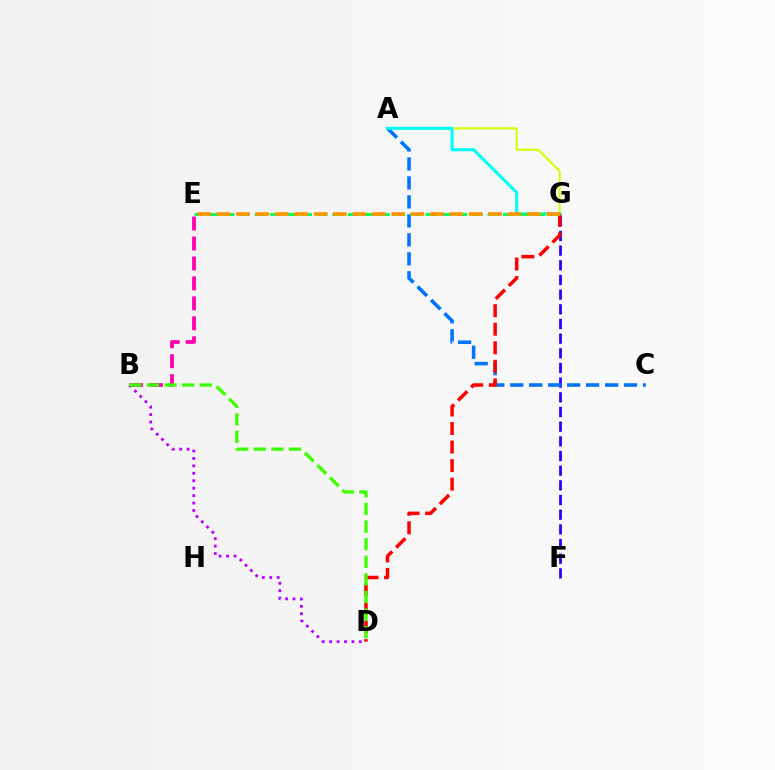{('A', 'G'): [{'color': '#d1ff00', 'line_style': 'solid', 'thickness': 1.51}, {'color': '#00fff6', 'line_style': 'solid', 'thickness': 2.21}], ('F', 'G'): [{'color': '#2500ff', 'line_style': 'dashed', 'thickness': 1.99}], ('B', 'E'): [{'color': '#ff00ac', 'line_style': 'dashed', 'thickness': 2.71}], ('A', 'C'): [{'color': '#0074ff', 'line_style': 'dashed', 'thickness': 2.58}], ('B', 'D'): [{'color': '#b900ff', 'line_style': 'dotted', 'thickness': 2.02}, {'color': '#3dff00', 'line_style': 'dashed', 'thickness': 2.39}], ('D', 'G'): [{'color': '#ff0000', 'line_style': 'dashed', 'thickness': 2.52}], ('E', 'G'): [{'color': '#00ff5c', 'line_style': 'dashed', 'thickness': 2.11}, {'color': '#ff9400', 'line_style': 'dashed', 'thickness': 2.63}]}